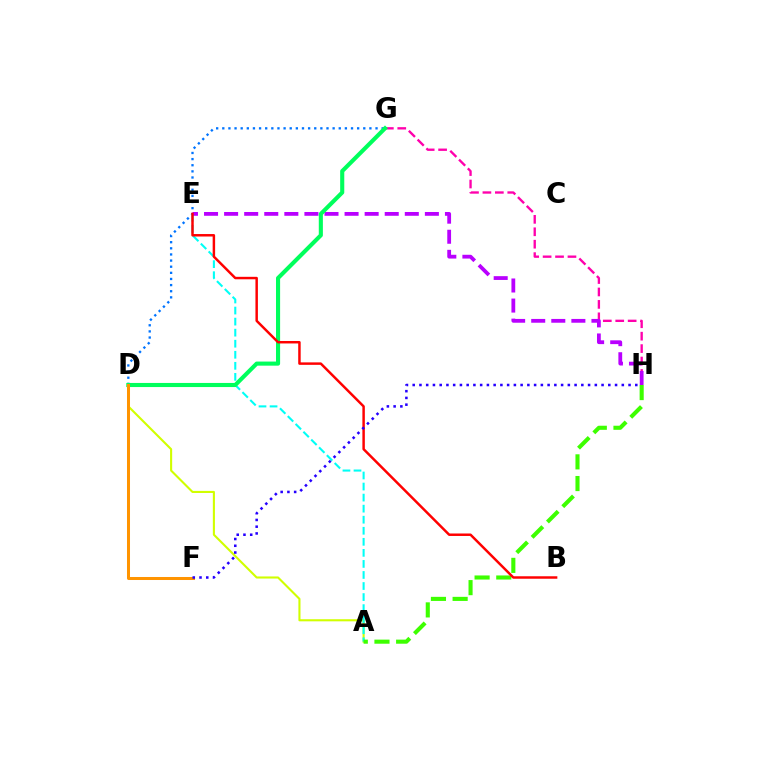{('A', 'D'): [{'color': '#d1ff00', 'line_style': 'solid', 'thickness': 1.51}], ('D', 'G'): [{'color': '#0074ff', 'line_style': 'dotted', 'thickness': 1.67}, {'color': '#00ff5c', 'line_style': 'solid', 'thickness': 2.95}], ('A', 'E'): [{'color': '#00fff6', 'line_style': 'dashed', 'thickness': 1.5}], ('A', 'H'): [{'color': '#3dff00', 'line_style': 'dashed', 'thickness': 2.95}], ('G', 'H'): [{'color': '#ff00ac', 'line_style': 'dashed', 'thickness': 1.69}], ('E', 'H'): [{'color': '#b900ff', 'line_style': 'dashed', 'thickness': 2.73}], ('D', 'F'): [{'color': '#ff9400', 'line_style': 'solid', 'thickness': 2.17}], ('B', 'E'): [{'color': '#ff0000', 'line_style': 'solid', 'thickness': 1.78}], ('F', 'H'): [{'color': '#2500ff', 'line_style': 'dotted', 'thickness': 1.83}]}